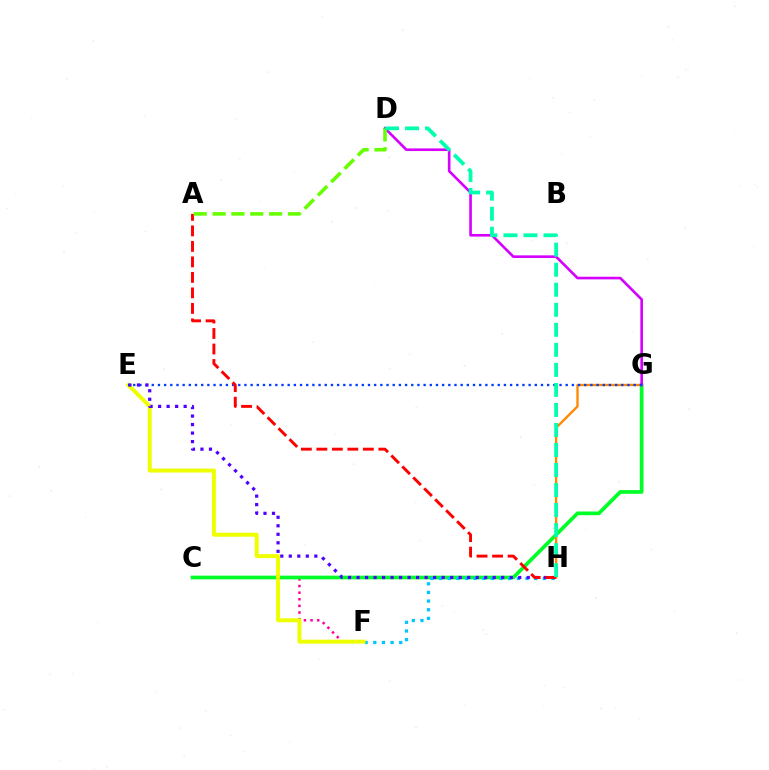{('C', 'F'): [{'color': '#ff00a0', 'line_style': 'dotted', 'thickness': 1.8}], ('C', 'G'): [{'color': '#00ff27', 'line_style': 'solid', 'thickness': 2.66}], ('G', 'H'): [{'color': '#ff8800', 'line_style': 'solid', 'thickness': 1.69}], ('F', 'H'): [{'color': '#00c7ff', 'line_style': 'dotted', 'thickness': 2.35}], ('E', 'F'): [{'color': '#eeff00', 'line_style': 'solid', 'thickness': 2.86}], ('D', 'G'): [{'color': '#d600ff', 'line_style': 'solid', 'thickness': 1.9}], ('E', 'G'): [{'color': '#003fff', 'line_style': 'dotted', 'thickness': 1.68}], ('E', 'H'): [{'color': '#4f00ff', 'line_style': 'dotted', 'thickness': 2.31}], ('A', 'H'): [{'color': '#ff0000', 'line_style': 'dashed', 'thickness': 2.11}], ('A', 'D'): [{'color': '#66ff00', 'line_style': 'dashed', 'thickness': 2.56}], ('D', 'H'): [{'color': '#00ffaf', 'line_style': 'dashed', 'thickness': 2.72}]}